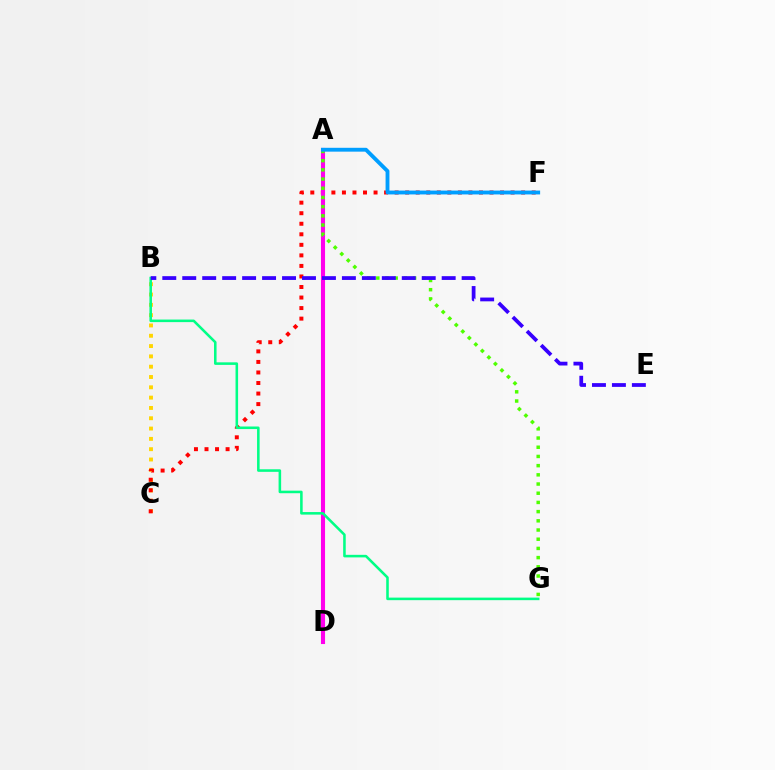{('B', 'C'): [{'color': '#ffd500', 'line_style': 'dotted', 'thickness': 2.8}], ('C', 'F'): [{'color': '#ff0000', 'line_style': 'dotted', 'thickness': 2.86}], ('A', 'D'): [{'color': '#ff00ed', 'line_style': 'solid', 'thickness': 2.94}], ('B', 'G'): [{'color': '#00ff86', 'line_style': 'solid', 'thickness': 1.84}], ('A', 'G'): [{'color': '#4fff00', 'line_style': 'dotted', 'thickness': 2.5}], ('B', 'E'): [{'color': '#3700ff', 'line_style': 'dashed', 'thickness': 2.71}], ('A', 'F'): [{'color': '#009eff', 'line_style': 'solid', 'thickness': 2.77}]}